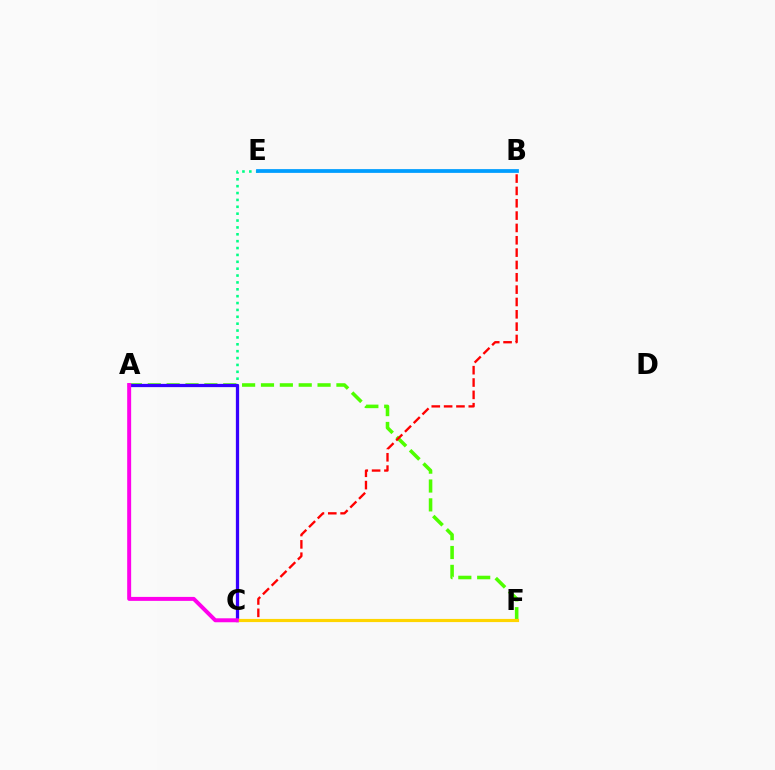{('A', 'F'): [{'color': '#4fff00', 'line_style': 'dashed', 'thickness': 2.56}], ('C', 'E'): [{'color': '#00ff86', 'line_style': 'dotted', 'thickness': 1.87}], ('A', 'C'): [{'color': '#3700ff', 'line_style': 'solid', 'thickness': 2.35}, {'color': '#ff00ed', 'line_style': 'solid', 'thickness': 2.85}], ('B', 'E'): [{'color': '#009eff', 'line_style': 'solid', 'thickness': 2.71}], ('B', 'C'): [{'color': '#ff0000', 'line_style': 'dashed', 'thickness': 1.68}], ('C', 'F'): [{'color': '#ffd500', 'line_style': 'solid', 'thickness': 2.28}]}